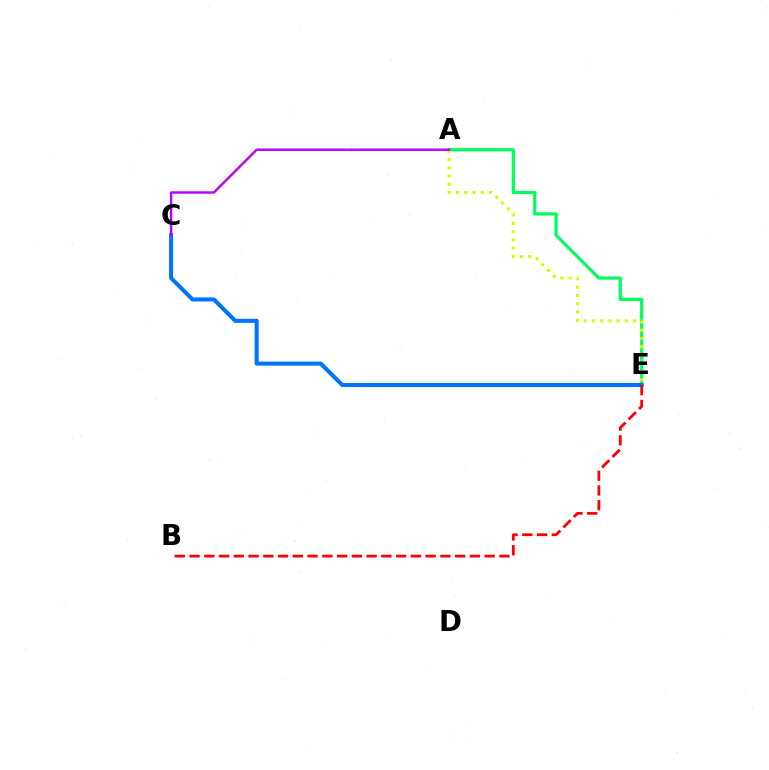{('A', 'E'): [{'color': '#00ff5c', 'line_style': 'solid', 'thickness': 2.3}, {'color': '#d1ff00', 'line_style': 'dotted', 'thickness': 2.24}], ('C', 'E'): [{'color': '#0074ff', 'line_style': 'solid', 'thickness': 2.93}], ('A', 'C'): [{'color': '#b900ff', 'line_style': 'solid', 'thickness': 1.74}], ('B', 'E'): [{'color': '#ff0000', 'line_style': 'dashed', 'thickness': 2.0}]}